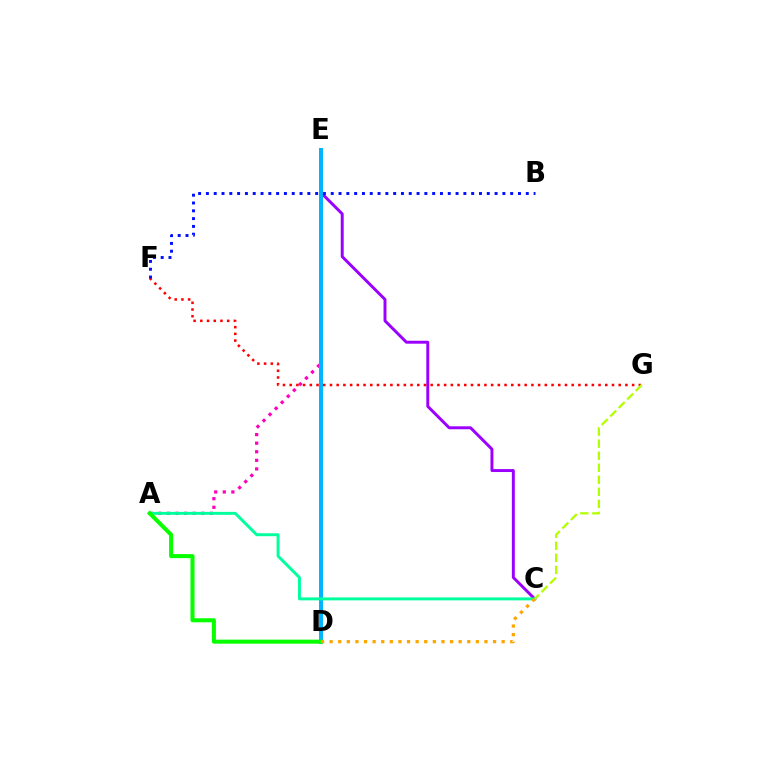{('A', 'E'): [{'color': '#ff00bd', 'line_style': 'dotted', 'thickness': 2.33}], ('C', 'E'): [{'color': '#9b00ff', 'line_style': 'solid', 'thickness': 2.12}], ('D', 'E'): [{'color': '#00b5ff', 'line_style': 'solid', 'thickness': 2.86}], ('A', 'C'): [{'color': '#00ff9d', 'line_style': 'solid', 'thickness': 2.12}], ('A', 'D'): [{'color': '#08ff00', 'line_style': 'solid', 'thickness': 2.91}], ('F', 'G'): [{'color': '#ff0000', 'line_style': 'dotted', 'thickness': 1.82}], ('C', 'D'): [{'color': '#ffa500', 'line_style': 'dotted', 'thickness': 2.34}], ('C', 'G'): [{'color': '#b3ff00', 'line_style': 'dashed', 'thickness': 1.63}], ('B', 'F'): [{'color': '#0010ff', 'line_style': 'dotted', 'thickness': 2.12}]}